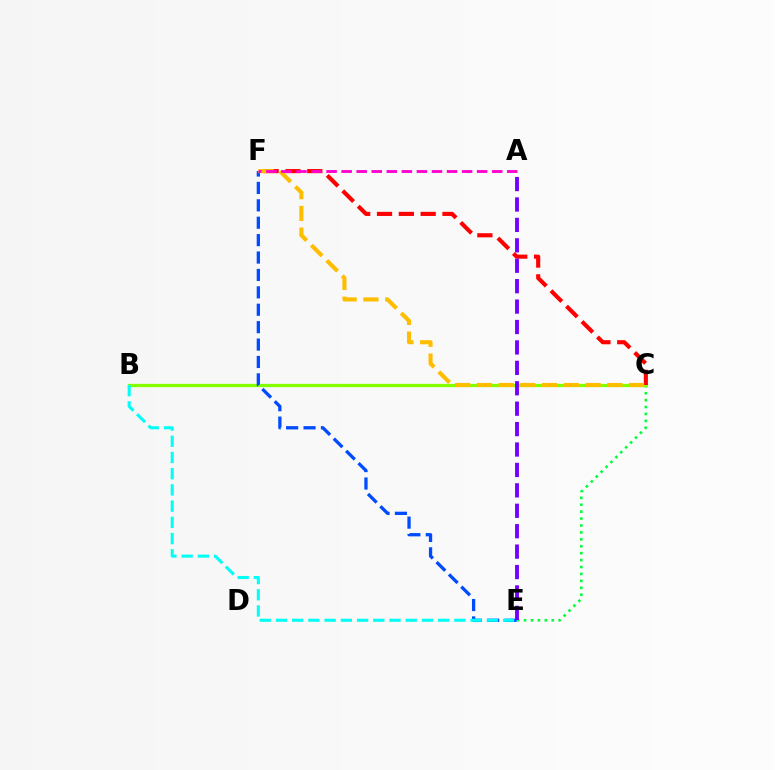{('C', 'E'): [{'color': '#00ff39', 'line_style': 'dotted', 'thickness': 1.88}], ('B', 'C'): [{'color': '#84ff00', 'line_style': 'solid', 'thickness': 2.34}], ('E', 'F'): [{'color': '#004bff', 'line_style': 'dashed', 'thickness': 2.36}], ('C', 'F'): [{'color': '#ff0000', 'line_style': 'dashed', 'thickness': 2.97}, {'color': '#ffbd00', 'line_style': 'dashed', 'thickness': 2.95}], ('A', 'E'): [{'color': '#7200ff', 'line_style': 'dashed', 'thickness': 2.77}], ('B', 'E'): [{'color': '#00fff6', 'line_style': 'dashed', 'thickness': 2.2}], ('A', 'F'): [{'color': '#ff00cf', 'line_style': 'dashed', 'thickness': 2.05}]}